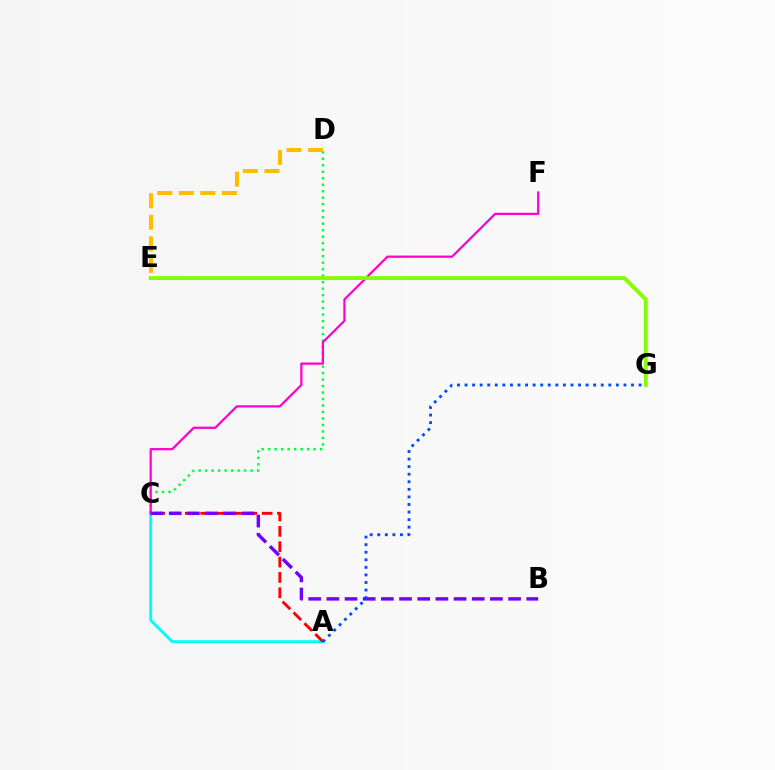{('C', 'D'): [{'color': '#00ff39', 'line_style': 'dotted', 'thickness': 1.76}], ('A', 'C'): [{'color': '#00fff6', 'line_style': 'solid', 'thickness': 2.08}, {'color': '#ff0000', 'line_style': 'dashed', 'thickness': 2.09}], ('C', 'F'): [{'color': '#ff00cf', 'line_style': 'solid', 'thickness': 1.61}], ('B', 'C'): [{'color': '#7200ff', 'line_style': 'dashed', 'thickness': 2.47}], ('E', 'G'): [{'color': '#84ff00', 'line_style': 'solid', 'thickness': 2.79}], ('D', 'E'): [{'color': '#ffbd00', 'line_style': 'dashed', 'thickness': 2.92}], ('A', 'G'): [{'color': '#004bff', 'line_style': 'dotted', 'thickness': 2.06}]}